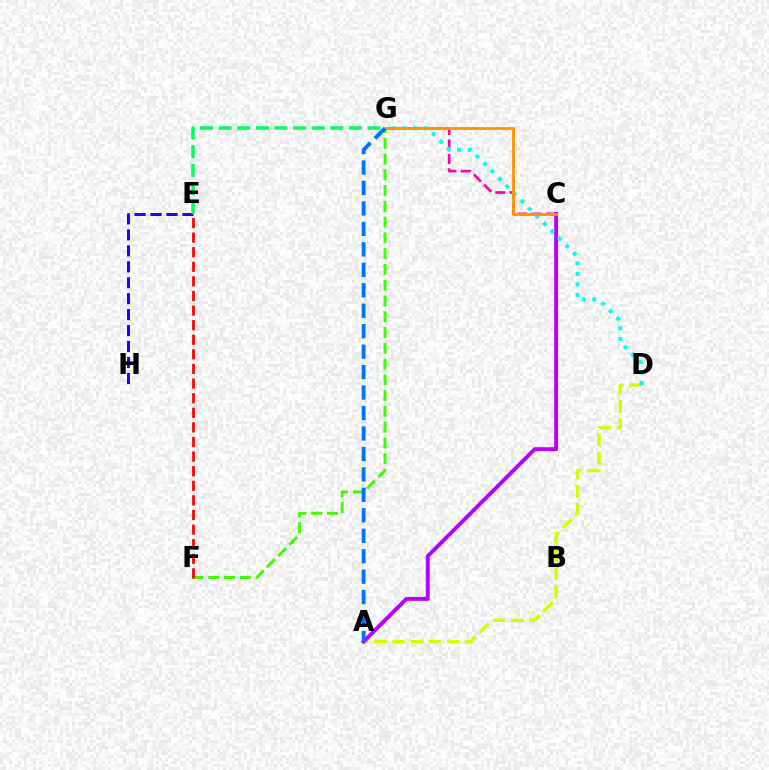{('C', 'G'): [{'color': '#ff00ac', 'line_style': 'dashed', 'thickness': 1.96}, {'color': '#ff9400', 'line_style': 'solid', 'thickness': 2.07}], ('A', 'D'): [{'color': '#d1ff00', 'line_style': 'dashed', 'thickness': 2.48}], ('A', 'C'): [{'color': '#b900ff', 'line_style': 'solid', 'thickness': 2.81}], ('E', 'H'): [{'color': '#2500ff', 'line_style': 'dashed', 'thickness': 2.17}], ('F', 'G'): [{'color': '#3dff00', 'line_style': 'dashed', 'thickness': 2.14}], ('D', 'G'): [{'color': '#00fff6', 'line_style': 'dotted', 'thickness': 2.88}], ('E', 'G'): [{'color': '#00ff5c', 'line_style': 'dashed', 'thickness': 2.53}], ('A', 'G'): [{'color': '#0074ff', 'line_style': 'dashed', 'thickness': 2.78}], ('E', 'F'): [{'color': '#ff0000', 'line_style': 'dashed', 'thickness': 1.98}]}